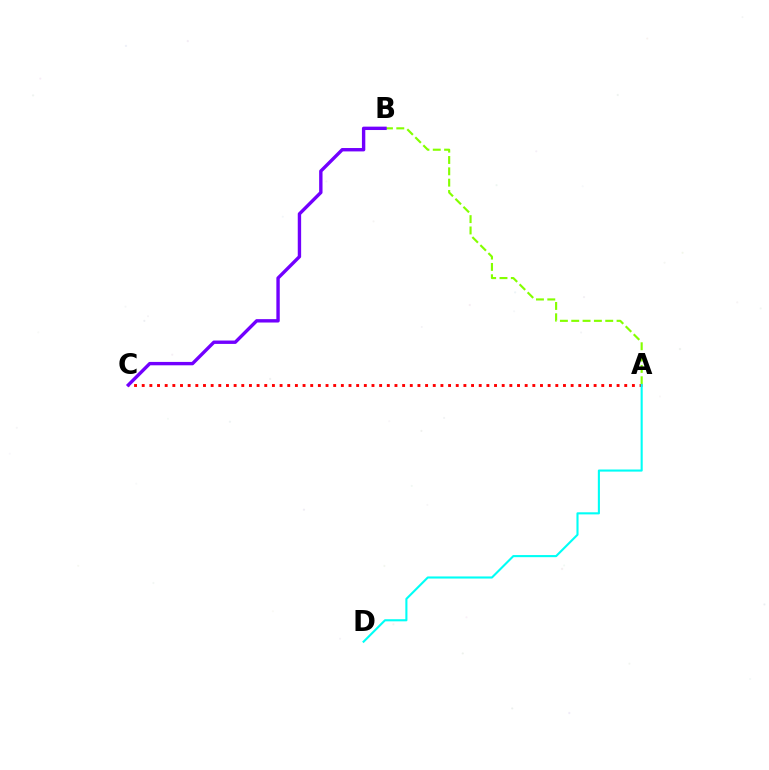{('A', 'B'): [{'color': '#84ff00', 'line_style': 'dashed', 'thickness': 1.54}], ('A', 'C'): [{'color': '#ff0000', 'line_style': 'dotted', 'thickness': 2.08}], ('A', 'D'): [{'color': '#00fff6', 'line_style': 'solid', 'thickness': 1.52}], ('B', 'C'): [{'color': '#7200ff', 'line_style': 'solid', 'thickness': 2.43}]}